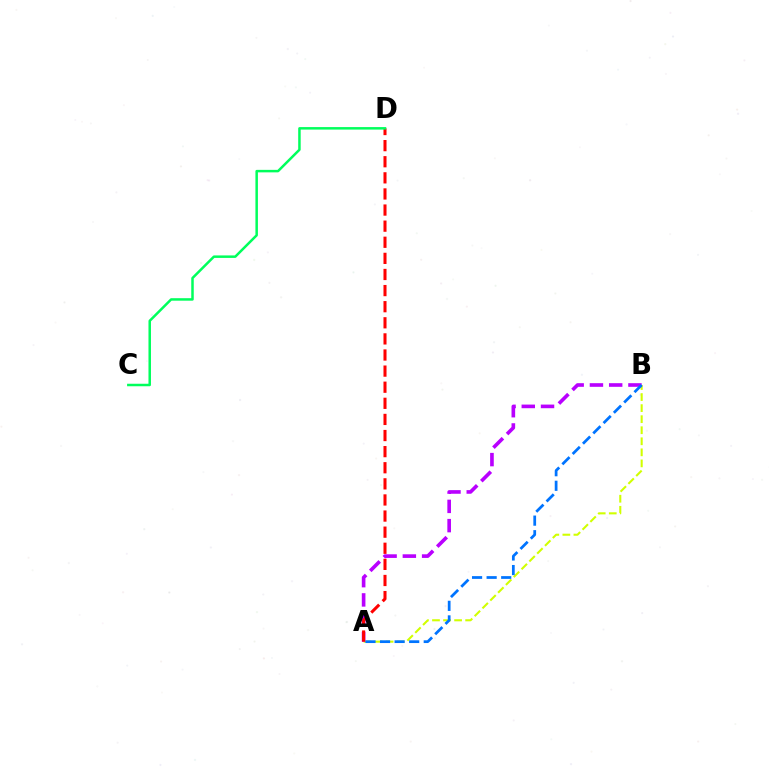{('A', 'B'): [{'color': '#d1ff00', 'line_style': 'dashed', 'thickness': 1.5}, {'color': '#b900ff', 'line_style': 'dashed', 'thickness': 2.62}, {'color': '#0074ff', 'line_style': 'dashed', 'thickness': 1.98}], ('A', 'D'): [{'color': '#ff0000', 'line_style': 'dashed', 'thickness': 2.19}], ('C', 'D'): [{'color': '#00ff5c', 'line_style': 'solid', 'thickness': 1.8}]}